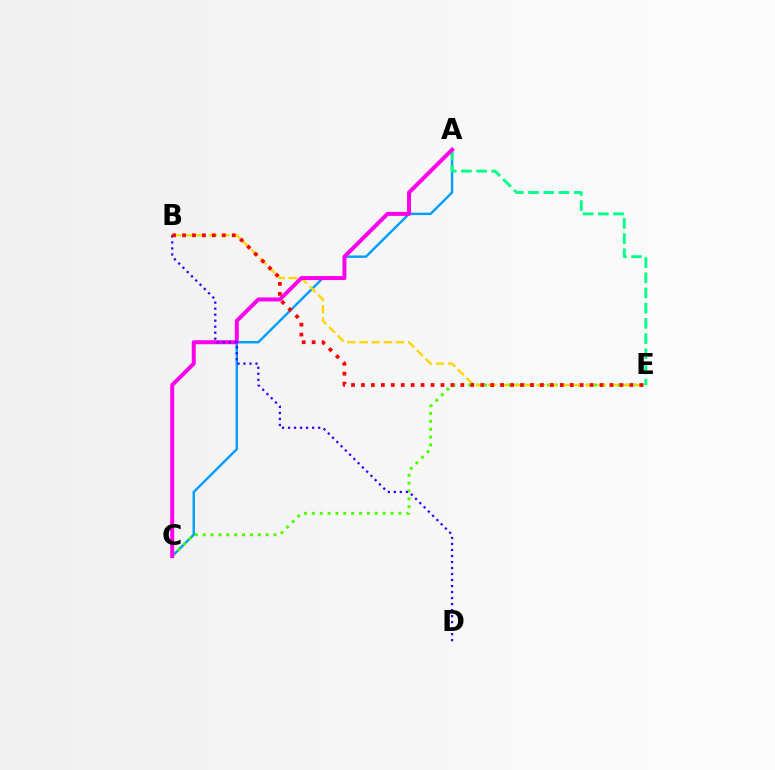{('A', 'C'): [{'color': '#009eff', 'line_style': 'solid', 'thickness': 1.74}, {'color': '#ff00ed', 'line_style': 'solid', 'thickness': 2.86}], ('C', 'E'): [{'color': '#4fff00', 'line_style': 'dotted', 'thickness': 2.14}], ('B', 'E'): [{'color': '#ffd500', 'line_style': 'dashed', 'thickness': 1.66}, {'color': '#ff0000', 'line_style': 'dotted', 'thickness': 2.7}], ('A', 'E'): [{'color': '#00ff86', 'line_style': 'dashed', 'thickness': 2.06}], ('B', 'D'): [{'color': '#3700ff', 'line_style': 'dotted', 'thickness': 1.63}]}